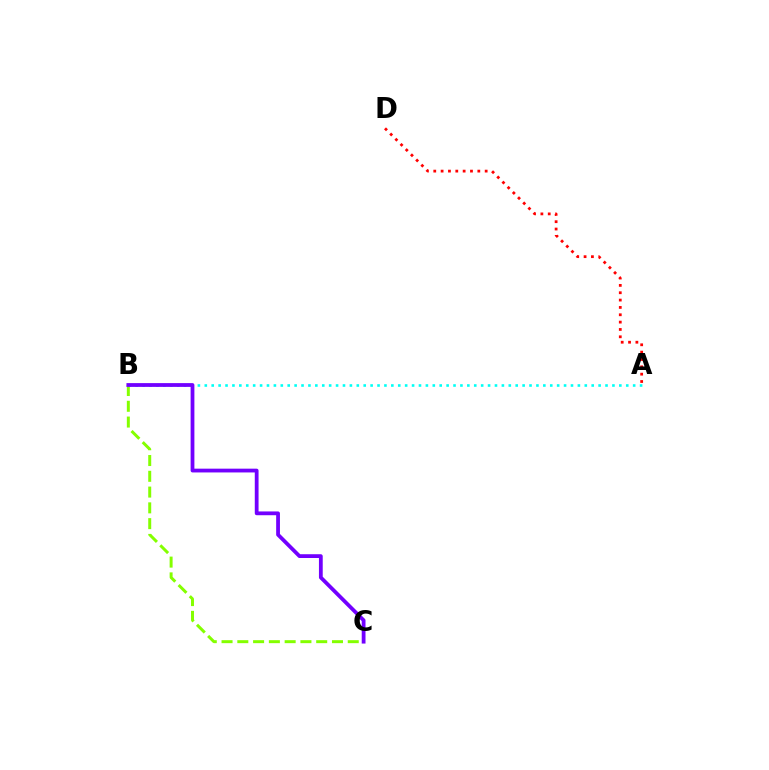{('A', 'B'): [{'color': '#00fff6', 'line_style': 'dotted', 'thickness': 1.88}], ('B', 'C'): [{'color': '#84ff00', 'line_style': 'dashed', 'thickness': 2.14}, {'color': '#7200ff', 'line_style': 'solid', 'thickness': 2.72}], ('A', 'D'): [{'color': '#ff0000', 'line_style': 'dotted', 'thickness': 2.0}]}